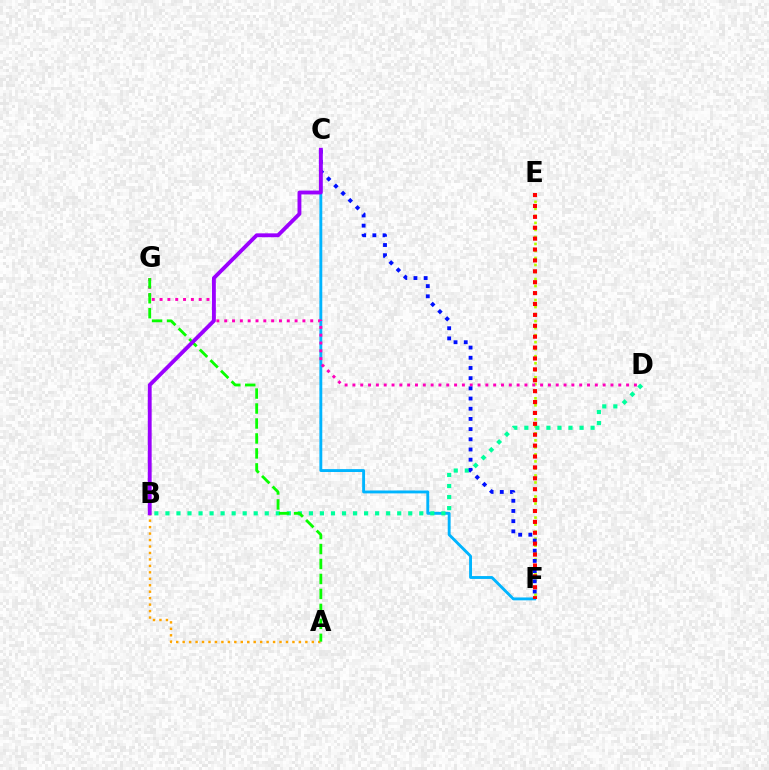{('C', 'F'): [{'color': '#00b5ff', 'line_style': 'solid', 'thickness': 2.08}, {'color': '#0010ff', 'line_style': 'dotted', 'thickness': 2.77}], ('E', 'F'): [{'color': '#b3ff00', 'line_style': 'dotted', 'thickness': 1.91}, {'color': '#ff0000', 'line_style': 'dotted', 'thickness': 2.96}], ('D', 'G'): [{'color': '#ff00bd', 'line_style': 'dotted', 'thickness': 2.12}], ('B', 'D'): [{'color': '#00ff9d', 'line_style': 'dotted', 'thickness': 3.0}], ('A', 'B'): [{'color': '#ffa500', 'line_style': 'dotted', 'thickness': 1.75}], ('A', 'G'): [{'color': '#08ff00', 'line_style': 'dashed', 'thickness': 2.03}], ('B', 'C'): [{'color': '#9b00ff', 'line_style': 'solid', 'thickness': 2.78}]}